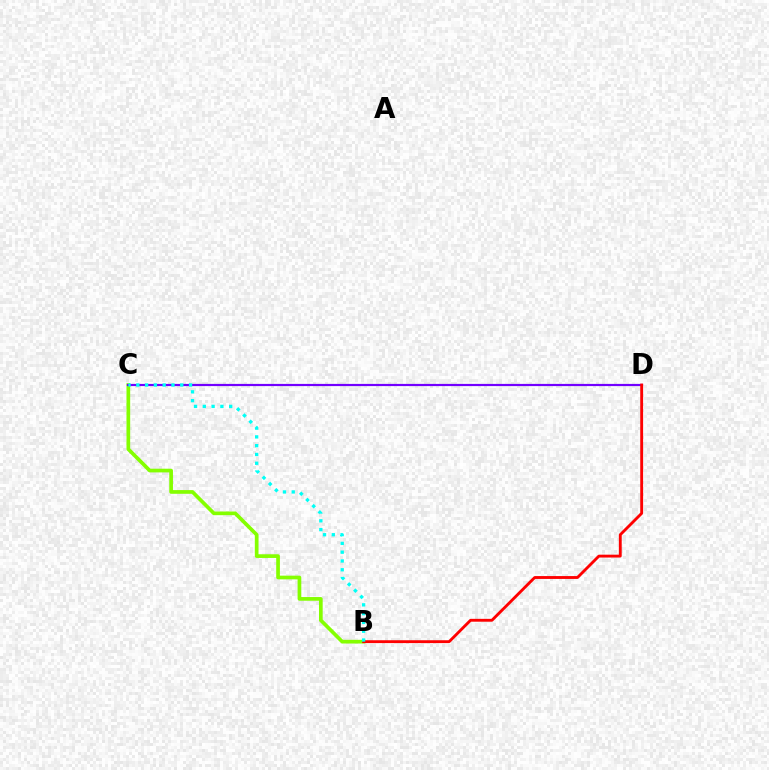{('B', 'C'): [{'color': '#84ff00', 'line_style': 'solid', 'thickness': 2.66}, {'color': '#00fff6', 'line_style': 'dotted', 'thickness': 2.39}], ('C', 'D'): [{'color': '#7200ff', 'line_style': 'solid', 'thickness': 1.58}], ('B', 'D'): [{'color': '#ff0000', 'line_style': 'solid', 'thickness': 2.06}]}